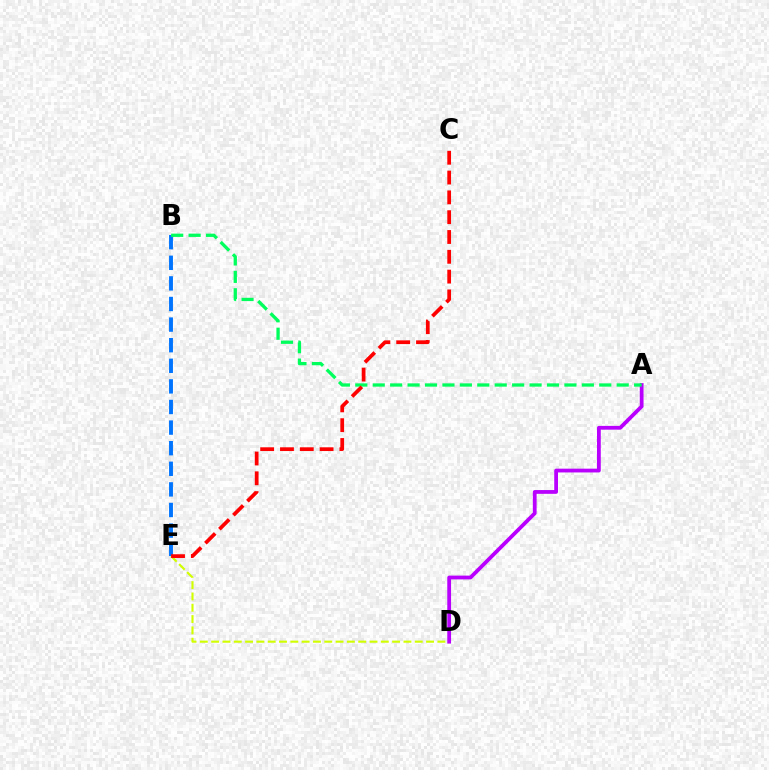{('B', 'E'): [{'color': '#0074ff', 'line_style': 'dashed', 'thickness': 2.8}], ('D', 'E'): [{'color': '#d1ff00', 'line_style': 'dashed', 'thickness': 1.54}], ('A', 'D'): [{'color': '#b900ff', 'line_style': 'solid', 'thickness': 2.72}], ('A', 'B'): [{'color': '#00ff5c', 'line_style': 'dashed', 'thickness': 2.37}], ('C', 'E'): [{'color': '#ff0000', 'line_style': 'dashed', 'thickness': 2.69}]}